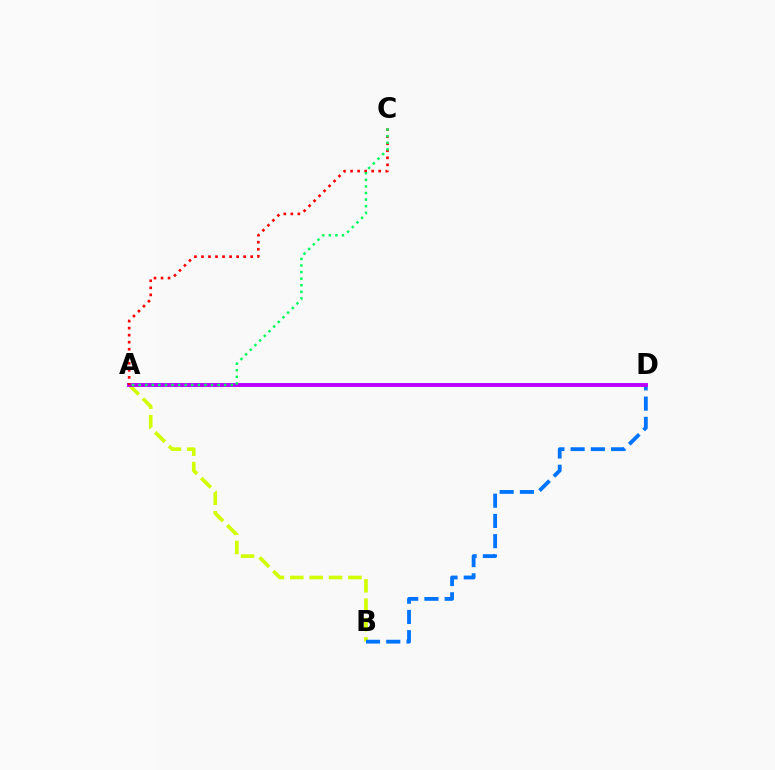{('A', 'B'): [{'color': '#d1ff00', 'line_style': 'dashed', 'thickness': 2.63}], ('B', 'D'): [{'color': '#0074ff', 'line_style': 'dashed', 'thickness': 2.75}], ('A', 'D'): [{'color': '#b900ff', 'line_style': 'solid', 'thickness': 2.8}], ('A', 'C'): [{'color': '#ff0000', 'line_style': 'dotted', 'thickness': 1.91}, {'color': '#00ff5c', 'line_style': 'dotted', 'thickness': 1.79}]}